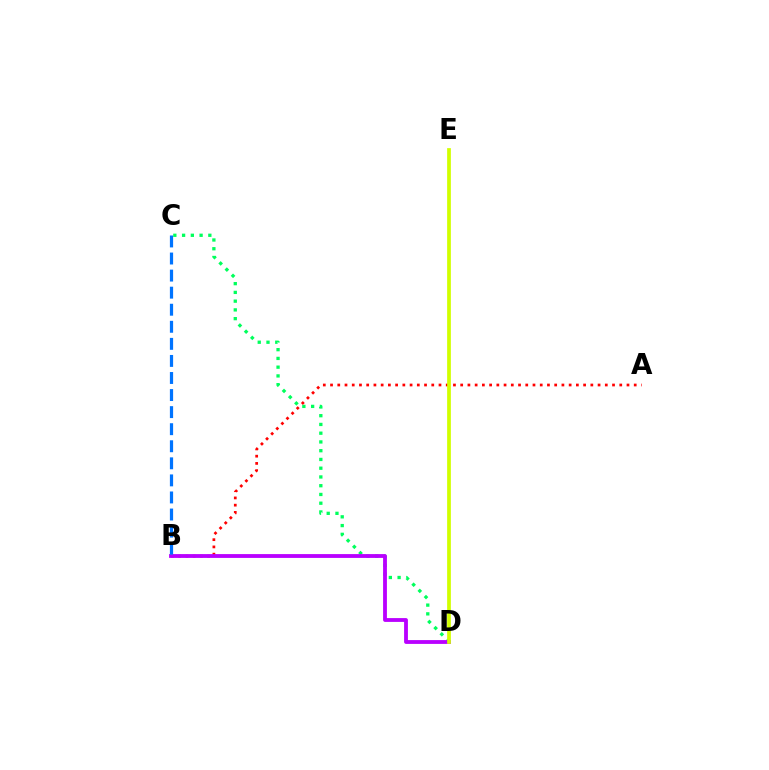{('C', 'D'): [{'color': '#00ff5c', 'line_style': 'dotted', 'thickness': 2.38}], ('A', 'B'): [{'color': '#ff0000', 'line_style': 'dotted', 'thickness': 1.96}], ('B', 'D'): [{'color': '#b900ff', 'line_style': 'solid', 'thickness': 2.75}], ('B', 'C'): [{'color': '#0074ff', 'line_style': 'dashed', 'thickness': 2.32}], ('D', 'E'): [{'color': '#d1ff00', 'line_style': 'solid', 'thickness': 2.69}]}